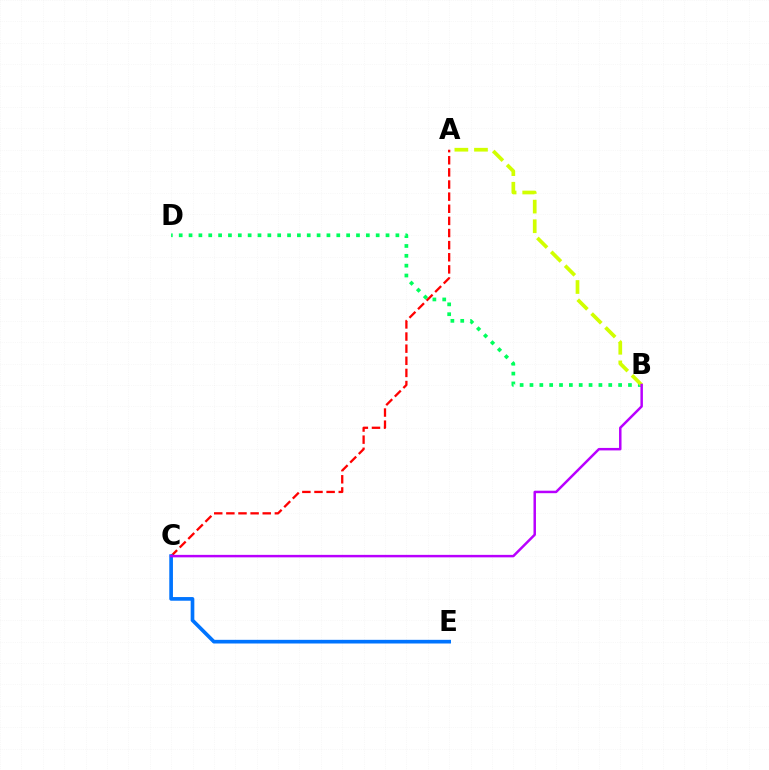{('A', 'C'): [{'color': '#ff0000', 'line_style': 'dashed', 'thickness': 1.65}], ('B', 'D'): [{'color': '#00ff5c', 'line_style': 'dotted', 'thickness': 2.68}], ('C', 'E'): [{'color': '#0074ff', 'line_style': 'solid', 'thickness': 2.64}], ('A', 'B'): [{'color': '#d1ff00', 'line_style': 'dashed', 'thickness': 2.67}], ('B', 'C'): [{'color': '#b900ff', 'line_style': 'solid', 'thickness': 1.79}]}